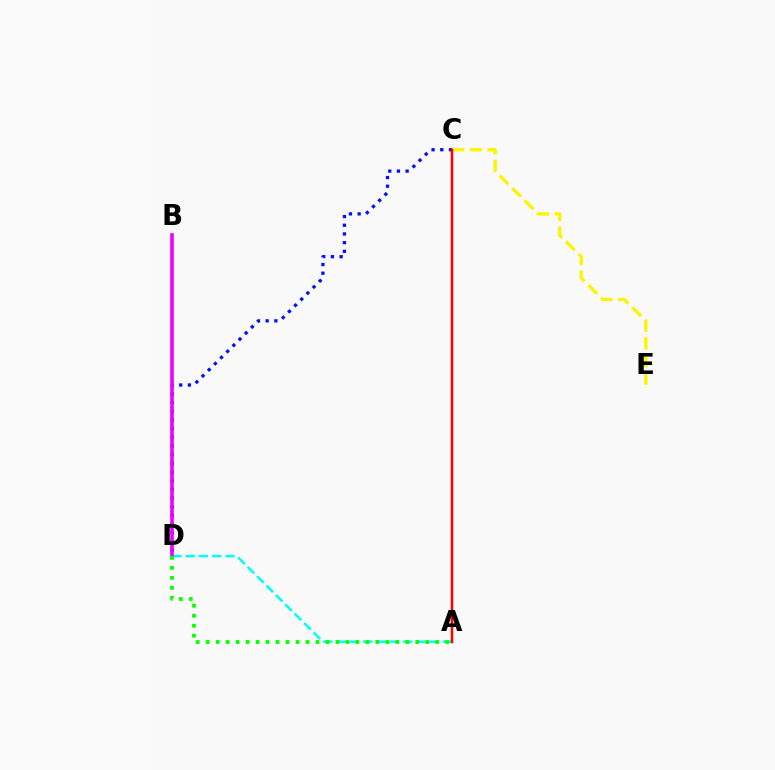{('A', 'D'): [{'color': '#00fff6', 'line_style': 'dashed', 'thickness': 1.81}, {'color': '#08ff00', 'line_style': 'dotted', 'thickness': 2.71}], ('C', 'D'): [{'color': '#0010ff', 'line_style': 'dotted', 'thickness': 2.36}], ('B', 'D'): [{'color': '#ee00ff', 'line_style': 'solid', 'thickness': 2.58}], ('C', 'E'): [{'color': '#fcf500', 'line_style': 'dashed', 'thickness': 2.4}], ('A', 'C'): [{'color': '#ff0000', 'line_style': 'solid', 'thickness': 1.8}]}